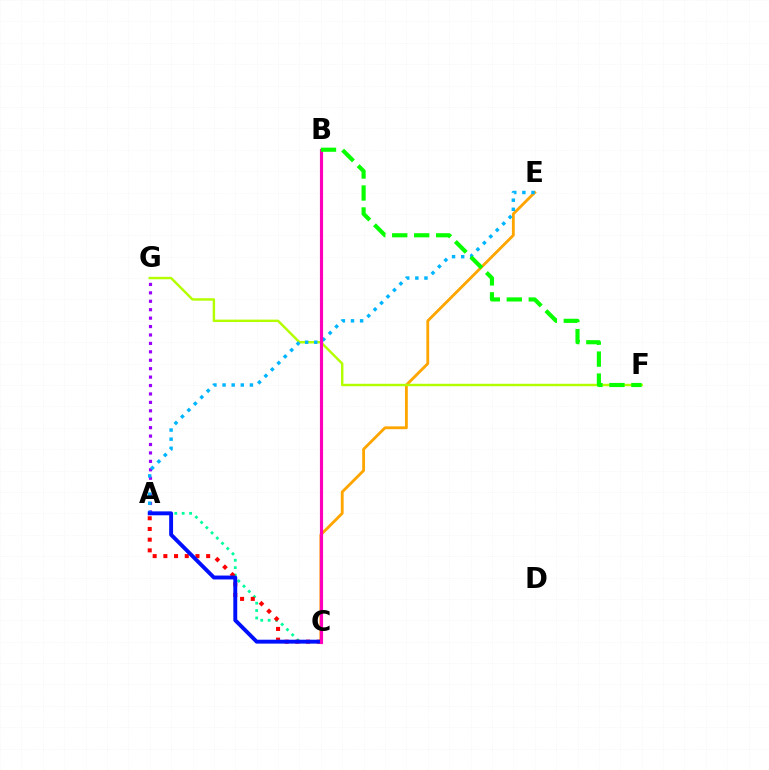{('C', 'E'): [{'color': '#ffa500', 'line_style': 'solid', 'thickness': 2.04}], ('A', 'C'): [{'color': '#00ff9d', 'line_style': 'dotted', 'thickness': 2.01}, {'color': '#ff0000', 'line_style': 'dotted', 'thickness': 2.91}, {'color': '#0010ff', 'line_style': 'solid', 'thickness': 2.81}], ('F', 'G'): [{'color': '#b3ff00', 'line_style': 'solid', 'thickness': 1.75}], ('A', 'G'): [{'color': '#9b00ff', 'line_style': 'dotted', 'thickness': 2.29}], ('A', 'E'): [{'color': '#00b5ff', 'line_style': 'dotted', 'thickness': 2.48}], ('B', 'C'): [{'color': '#ff00bd', 'line_style': 'solid', 'thickness': 2.26}], ('B', 'F'): [{'color': '#08ff00', 'line_style': 'dashed', 'thickness': 2.98}]}